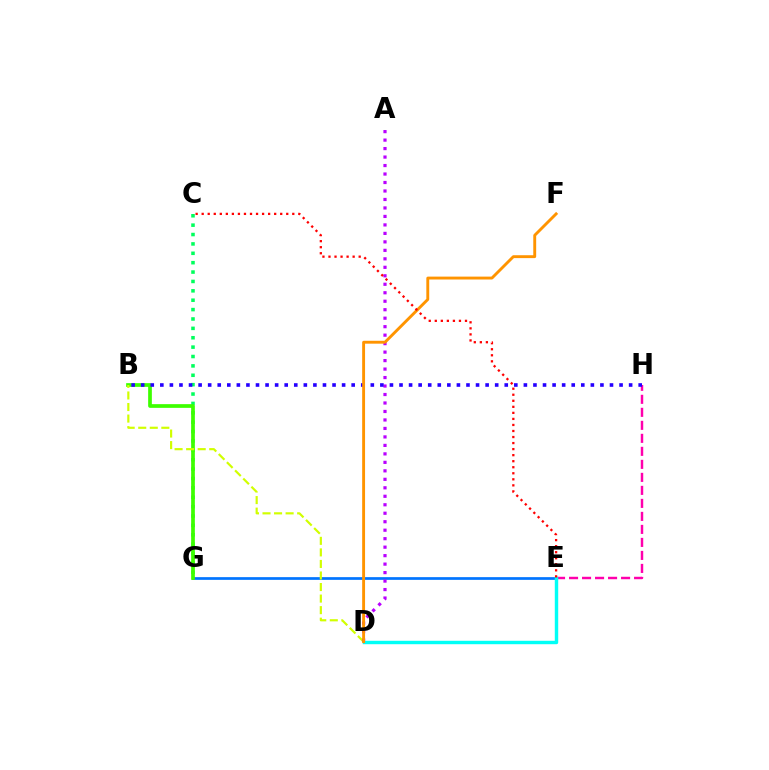{('E', 'G'): [{'color': '#0074ff', 'line_style': 'solid', 'thickness': 1.95}], ('C', 'G'): [{'color': '#00ff5c', 'line_style': 'dotted', 'thickness': 2.55}], ('B', 'G'): [{'color': '#3dff00', 'line_style': 'solid', 'thickness': 2.67}], ('E', 'H'): [{'color': '#ff00ac', 'line_style': 'dashed', 'thickness': 1.77}], ('B', 'D'): [{'color': '#d1ff00', 'line_style': 'dashed', 'thickness': 1.57}], ('A', 'D'): [{'color': '#b900ff', 'line_style': 'dotted', 'thickness': 2.3}], ('B', 'H'): [{'color': '#2500ff', 'line_style': 'dotted', 'thickness': 2.6}], ('D', 'E'): [{'color': '#00fff6', 'line_style': 'solid', 'thickness': 2.47}], ('D', 'F'): [{'color': '#ff9400', 'line_style': 'solid', 'thickness': 2.08}], ('C', 'E'): [{'color': '#ff0000', 'line_style': 'dotted', 'thickness': 1.64}]}